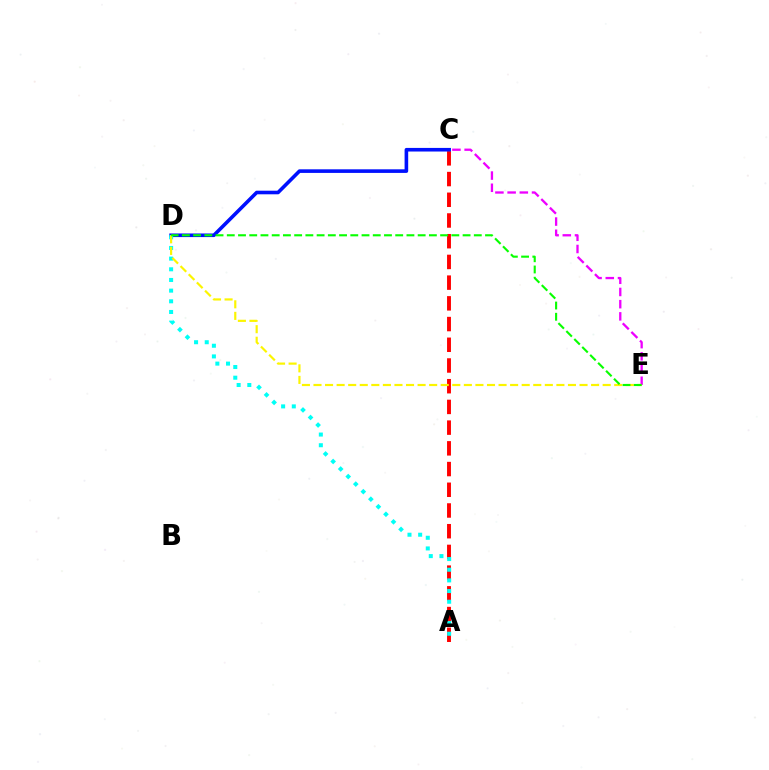{('A', 'C'): [{'color': '#ff0000', 'line_style': 'dashed', 'thickness': 2.81}], ('C', 'D'): [{'color': '#0010ff', 'line_style': 'solid', 'thickness': 2.6}], ('A', 'D'): [{'color': '#00fff6', 'line_style': 'dotted', 'thickness': 2.9}], ('C', 'E'): [{'color': '#ee00ff', 'line_style': 'dashed', 'thickness': 1.66}], ('D', 'E'): [{'color': '#fcf500', 'line_style': 'dashed', 'thickness': 1.57}, {'color': '#08ff00', 'line_style': 'dashed', 'thickness': 1.53}]}